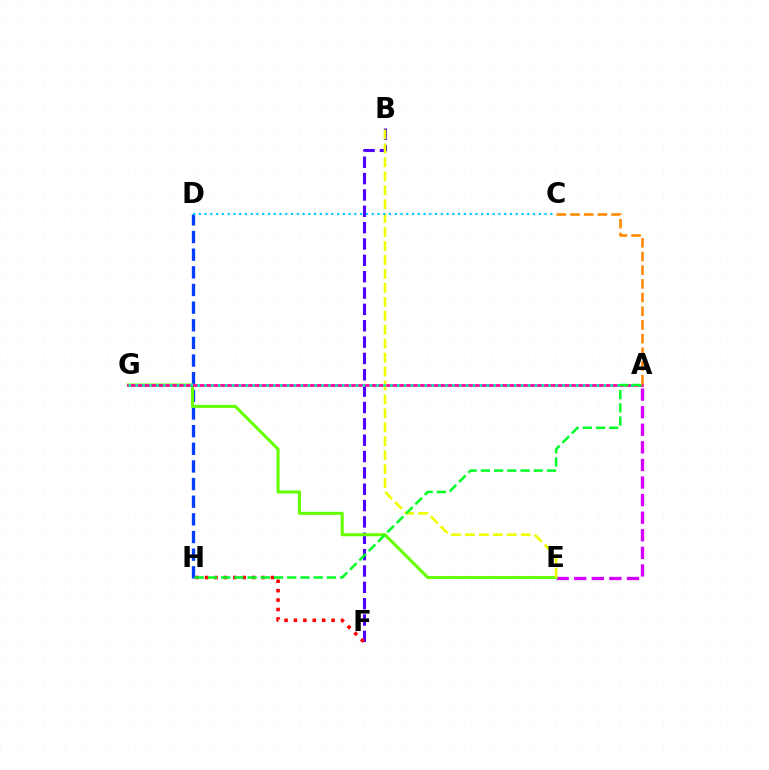{('D', 'H'): [{'color': '#003fff', 'line_style': 'dashed', 'thickness': 2.4}], ('B', 'F'): [{'color': '#4f00ff', 'line_style': 'dashed', 'thickness': 2.22}], ('A', 'E'): [{'color': '#d600ff', 'line_style': 'dashed', 'thickness': 2.39}], ('E', 'G'): [{'color': '#66ff00', 'line_style': 'solid', 'thickness': 2.2}], ('A', 'G'): [{'color': '#ff00a0', 'line_style': 'solid', 'thickness': 1.96}, {'color': '#00ffaf', 'line_style': 'dotted', 'thickness': 1.87}], ('B', 'E'): [{'color': '#eeff00', 'line_style': 'dashed', 'thickness': 1.89}], ('F', 'H'): [{'color': '#ff0000', 'line_style': 'dotted', 'thickness': 2.56}], ('A', 'H'): [{'color': '#00ff27', 'line_style': 'dashed', 'thickness': 1.8}], ('C', 'D'): [{'color': '#00c7ff', 'line_style': 'dotted', 'thickness': 1.57}], ('A', 'C'): [{'color': '#ff8800', 'line_style': 'dashed', 'thickness': 1.86}]}